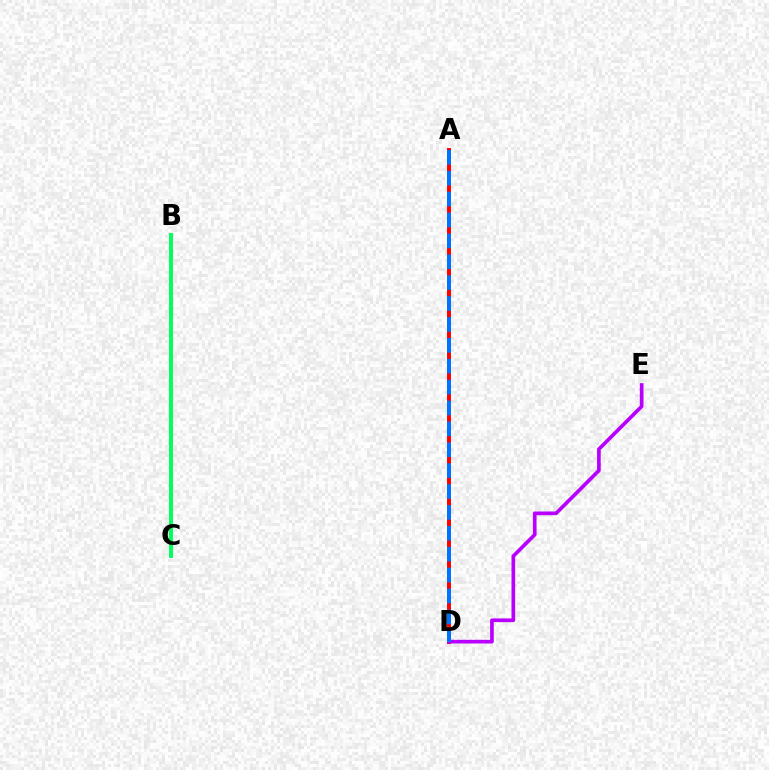{('A', 'D'): [{'color': '#ff0000', 'line_style': 'solid', 'thickness': 2.84}, {'color': '#0074ff', 'line_style': 'dashed', 'thickness': 2.84}], ('B', 'C'): [{'color': '#d1ff00', 'line_style': 'solid', 'thickness': 1.73}, {'color': '#00ff5c', 'line_style': 'solid', 'thickness': 2.84}], ('D', 'E'): [{'color': '#b900ff', 'line_style': 'solid', 'thickness': 2.65}]}